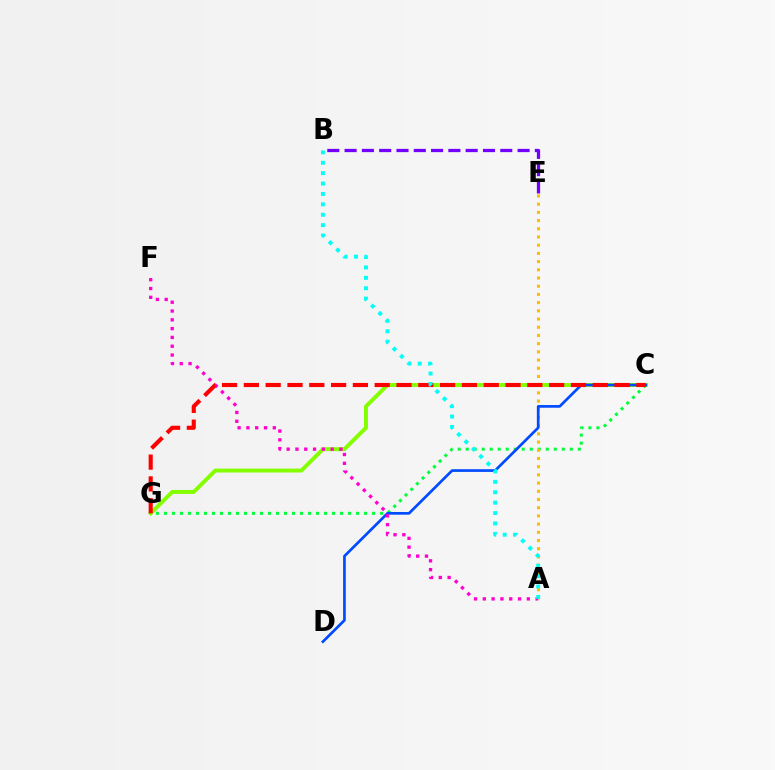{('C', 'G'): [{'color': '#00ff39', 'line_style': 'dotted', 'thickness': 2.18}, {'color': '#84ff00', 'line_style': 'solid', 'thickness': 2.83}, {'color': '#ff0000', 'line_style': 'dashed', 'thickness': 2.96}], ('A', 'E'): [{'color': '#ffbd00', 'line_style': 'dotted', 'thickness': 2.23}], ('C', 'D'): [{'color': '#004bff', 'line_style': 'solid', 'thickness': 1.94}], ('A', 'F'): [{'color': '#ff00cf', 'line_style': 'dotted', 'thickness': 2.39}], ('A', 'B'): [{'color': '#00fff6', 'line_style': 'dotted', 'thickness': 2.82}], ('B', 'E'): [{'color': '#7200ff', 'line_style': 'dashed', 'thickness': 2.35}]}